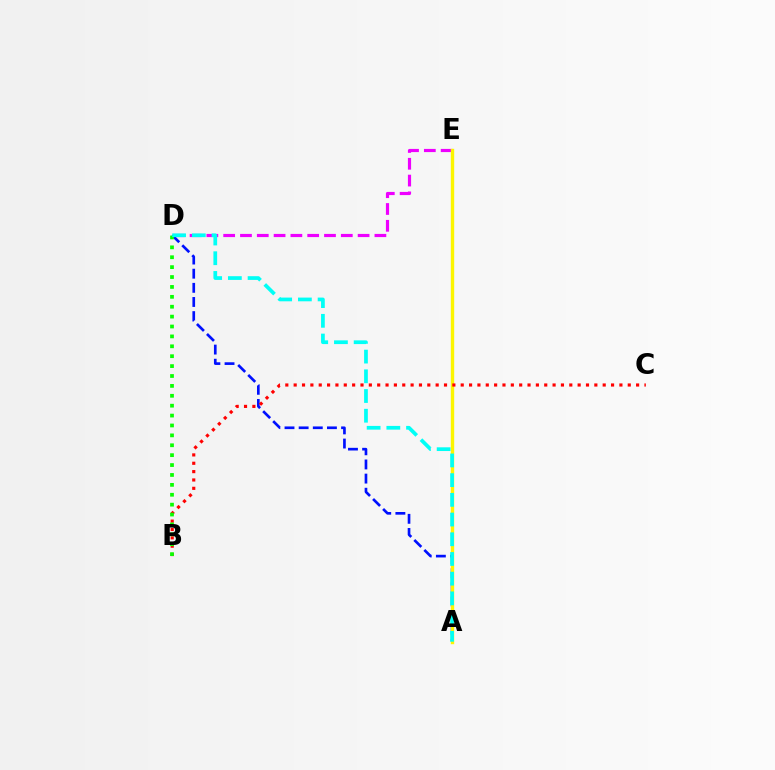{('D', 'E'): [{'color': '#ee00ff', 'line_style': 'dashed', 'thickness': 2.28}], ('A', 'D'): [{'color': '#0010ff', 'line_style': 'dashed', 'thickness': 1.92}, {'color': '#00fff6', 'line_style': 'dashed', 'thickness': 2.68}], ('A', 'E'): [{'color': '#fcf500', 'line_style': 'solid', 'thickness': 2.44}], ('B', 'C'): [{'color': '#ff0000', 'line_style': 'dotted', 'thickness': 2.27}], ('B', 'D'): [{'color': '#08ff00', 'line_style': 'dotted', 'thickness': 2.69}]}